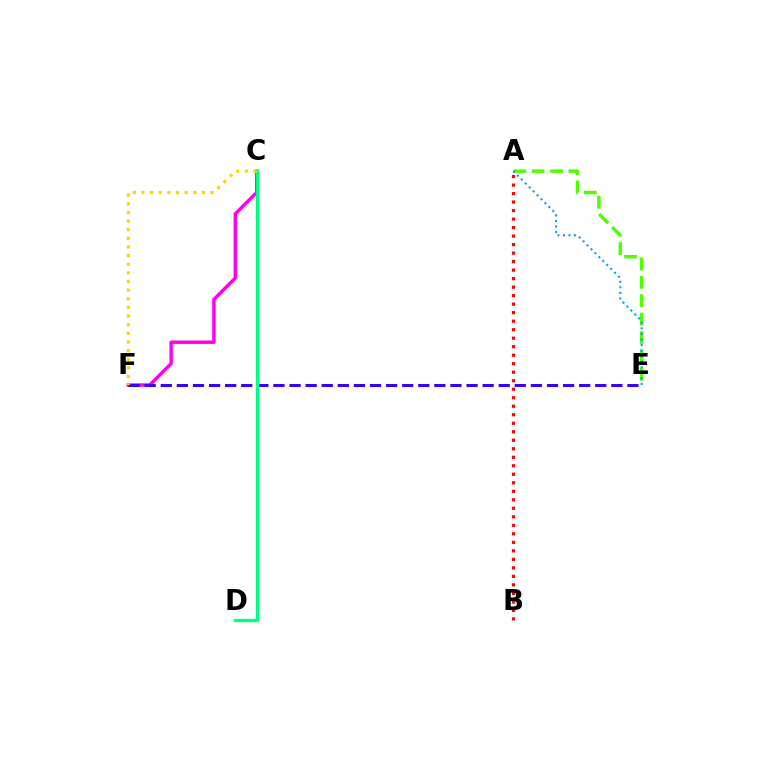{('A', 'E'): [{'color': '#4fff00', 'line_style': 'dashed', 'thickness': 2.5}, {'color': '#009eff', 'line_style': 'dotted', 'thickness': 1.51}], ('C', 'F'): [{'color': '#ff00ed', 'line_style': 'solid', 'thickness': 2.46}, {'color': '#ffd500', 'line_style': 'dotted', 'thickness': 2.35}], ('E', 'F'): [{'color': '#3700ff', 'line_style': 'dashed', 'thickness': 2.19}], ('A', 'B'): [{'color': '#ff0000', 'line_style': 'dotted', 'thickness': 2.31}], ('C', 'D'): [{'color': '#00ff86', 'line_style': 'solid', 'thickness': 2.43}]}